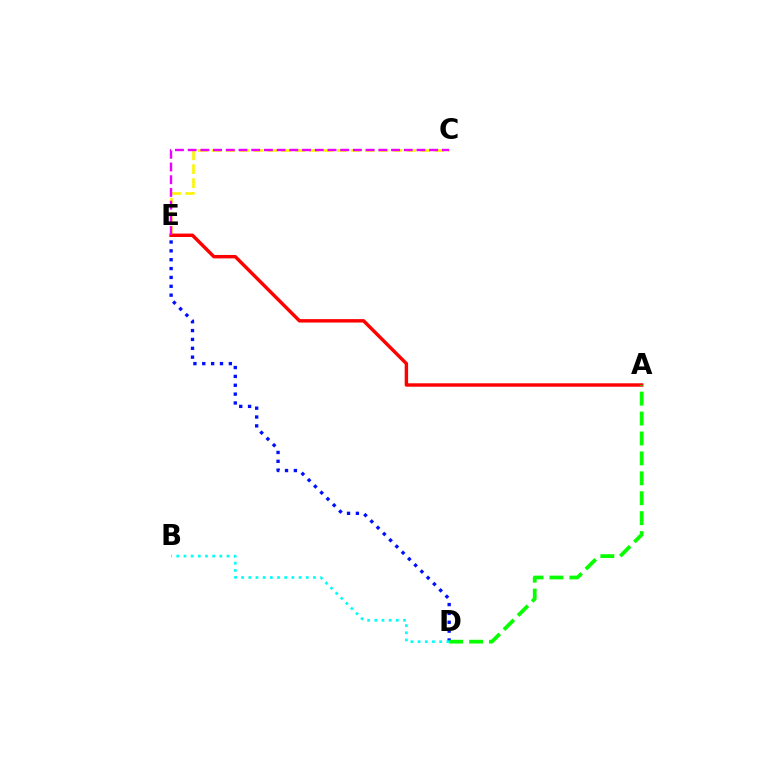{('C', 'E'): [{'color': '#fcf500', 'line_style': 'dashed', 'thickness': 1.89}, {'color': '#ee00ff', 'line_style': 'dashed', 'thickness': 1.73}], ('A', 'E'): [{'color': '#ff0000', 'line_style': 'solid', 'thickness': 2.47}], ('D', 'E'): [{'color': '#0010ff', 'line_style': 'dotted', 'thickness': 2.41}], ('A', 'D'): [{'color': '#08ff00', 'line_style': 'dashed', 'thickness': 2.71}], ('B', 'D'): [{'color': '#00fff6', 'line_style': 'dotted', 'thickness': 1.95}]}